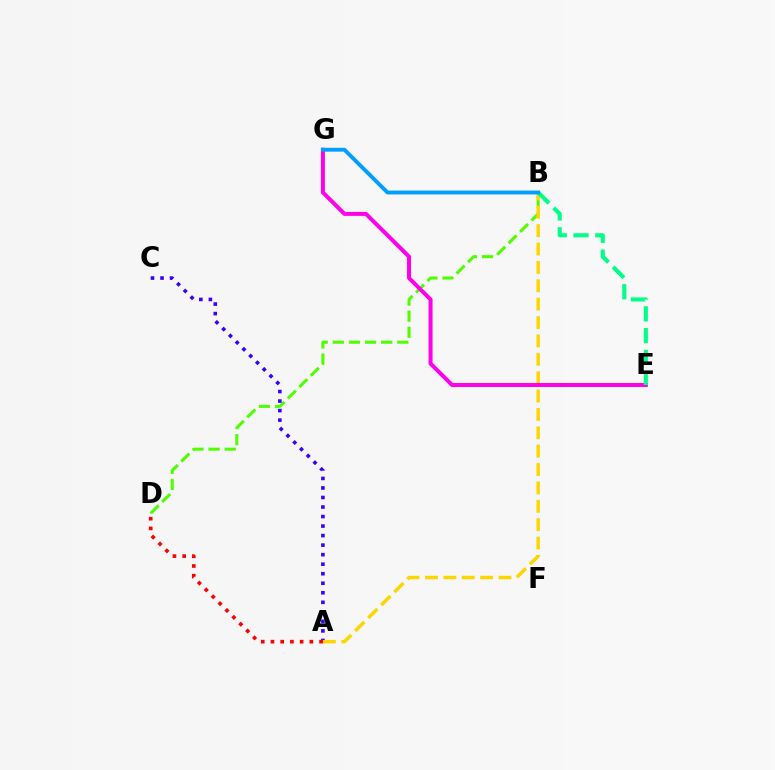{('B', 'D'): [{'color': '#4fff00', 'line_style': 'dashed', 'thickness': 2.19}], ('A', 'C'): [{'color': '#3700ff', 'line_style': 'dotted', 'thickness': 2.59}], ('A', 'B'): [{'color': '#ffd500', 'line_style': 'dashed', 'thickness': 2.5}], ('E', 'G'): [{'color': '#ff00ed', 'line_style': 'solid', 'thickness': 2.87}], ('B', 'E'): [{'color': '#00ff86', 'line_style': 'dashed', 'thickness': 2.96}], ('B', 'G'): [{'color': '#009eff', 'line_style': 'solid', 'thickness': 2.79}], ('A', 'D'): [{'color': '#ff0000', 'line_style': 'dotted', 'thickness': 2.64}]}